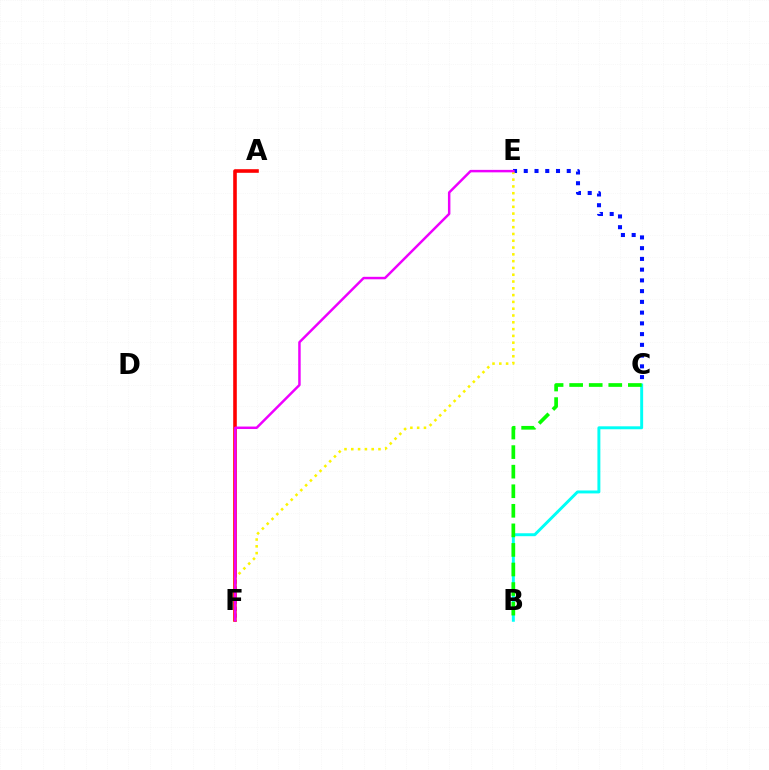{('C', 'E'): [{'color': '#0010ff', 'line_style': 'dotted', 'thickness': 2.92}], ('A', 'F'): [{'color': '#ff0000', 'line_style': 'solid', 'thickness': 2.59}], ('E', 'F'): [{'color': '#fcf500', 'line_style': 'dotted', 'thickness': 1.85}, {'color': '#ee00ff', 'line_style': 'solid', 'thickness': 1.78}], ('B', 'C'): [{'color': '#00fff6', 'line_style': 'solid', 'thickness': 2.12}, {'color': '#08ff00', 'line_style': 'dashed', 'thickness': 2.66}]}